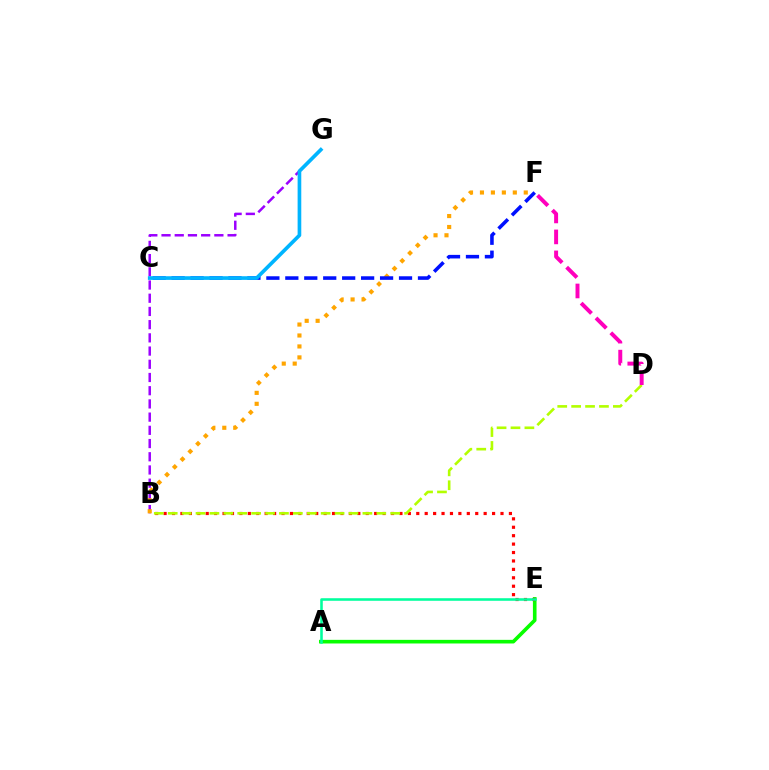{('B', 'G'): [{'color': '#9b00ff', 'line_style': 'dashed', 'thickness': 1.79}], ('B', 'F'): [{'color': '#ffa500', 'line_style': 'dotted', 'thickness': 2.98}], ('A', 'E'): [{'color': '#08ff00', 'line_style': 'solid', 'thickness': 2.61}, {'color': '#00ff9d', 'line_style': 'solid', 'thickness': 1.84}], ('C', 'F'): [{'color': '#0010ff', 'line_style': 'dashed', 'thickness': 2.57}], ('B', 'E'): [{'color': '#ff0000', 'line_style': 'dotted', 'thickness': 2.29}], ('C', 'G'): [{'color': '#00b5ff', 'line_style': 'solid', 'thickness': 2.64}], ('B', 'D'): [{'color': '#b3ff00', 'line_style': 'dashed', 'thickness': 1.89}], ('D', 'F'): [{'color': '#ff00bd', 'line_style': 'dashed', 'thickness': 2.85}]}